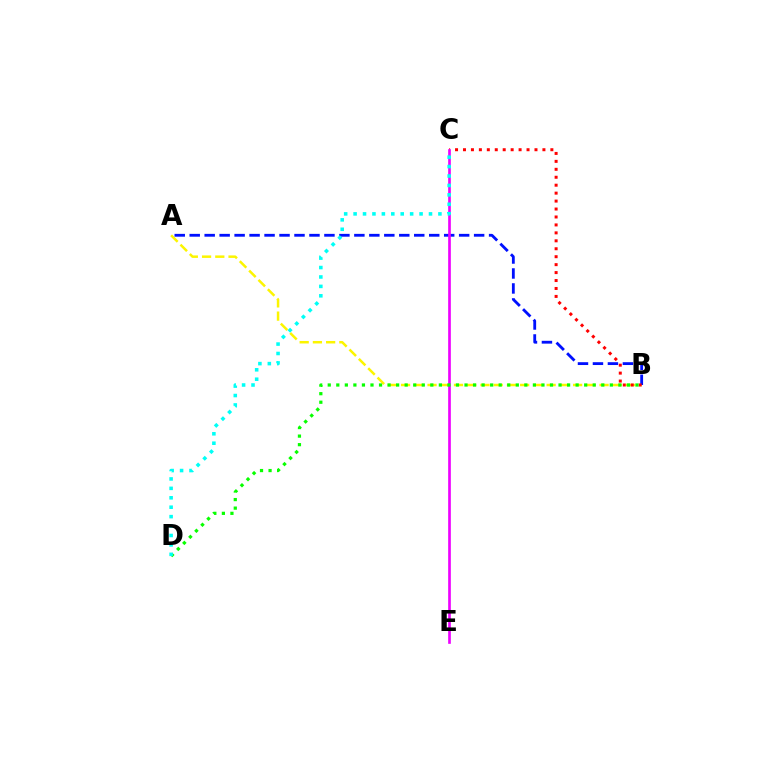{('A', 'B'): [{'color': '#fcf500', 'line_style': 'dashed', 'thickness': 1.8}, {'color': '#0010ff', 'line_style': 'dashed', 'thickness': 2.03}], ('B', 'C'): [{'color': '#ff0000', 'line_style': 'dotted', 'thickness': 2.16}], ('C', 'E'): [{'color': '#ee00ff', 'line_style': 'solid', 'thickness': 1.92}], ('B', 'D'): [{'color': '#08ff00', 'line_style': 'dotted', 'thickness': 2.32}], ('C', 'D'): [{'color': '#00fff6', 'line_style': 'dotted', 'thickness': 2.56}]}